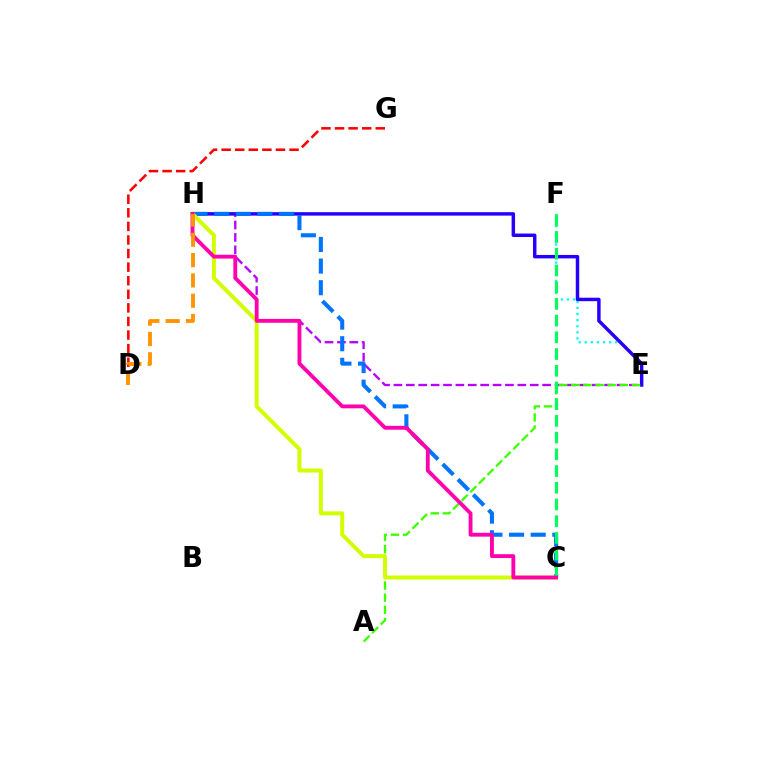{('E', 'F'): [{'color': '#00fff6', 'line_style': 'dotted', 'thickness': 1.65}], ('E', 'H'): [{'color': '#b900ff', 'line_style': 'dashed', 'thickness': 1.68}, {'color': '#2500ff', 'line_style': 'solid', 'thickness': 2.49}], ('A', 'E'): [{'color': '#3dff00', 'line_style': 'dashed', 'thickness': 1.65}], ('C', 'H'): [{'color': '#0074ff', 'line_style': 'dashed', 'thickness': 2.94}, {'color': '#d1ff00', 'line_style': 'solid', 'thickness': 2.86}, {'color': '#ff00ac', 'line_style': 'solid', 'thickness': 2.77}], ('D', 'G'): [{'color': '#ff0000', 'line_style': 'dashed', 'thickness': 1.85}], ('C', 'F'): [{'color': '#00ff5c', 'line_style': 'dashed', 'thickness': 2.27}], ('D', 'H'): [{'color': '#ff9400', 'line_style': 'dashed', 'thickness': 2.76}]}